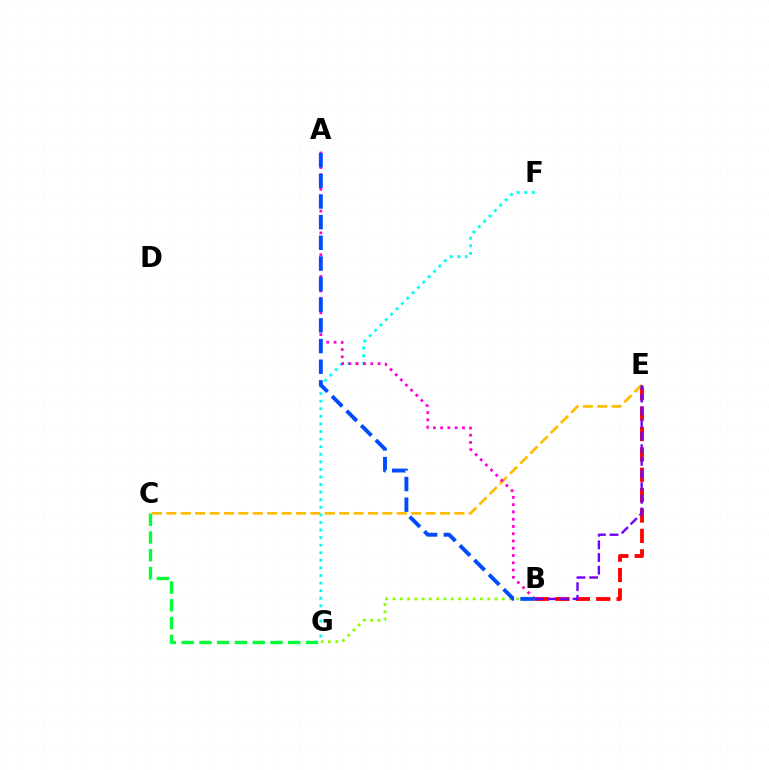{('C', 'G'): [{'color': '#00ff39', 'line_style': 'dashed', 'thickness': 2.41}], ('B', 'E'): [{'color': '#ff0000', 'line_style': 'dashed', 'thickness': 2.77}, {'color': '#7200ff', 'line_style': 'dashed', 'thickness': 1.72}], ('C', 'E'): [{'color': '#ffbd00', 'line_style': 'dashed', 'thickness': 1.96}], ('B', 'G'): [{'color': '#84ff00', 'line_style': 'dotted', 'thickness': 1.98}], ('F', 'G'): [{'color': '#00fff6', 'line_style': 'dotted', 'thickness': 2.06}], ('A', 'B'): [{'color': '#ff00cf', 'line_style': 'dotted', 'thickness': 1.97}, {'color': '#004bff', 'line_style': 'dashed', 'thickness': 2.81}]}